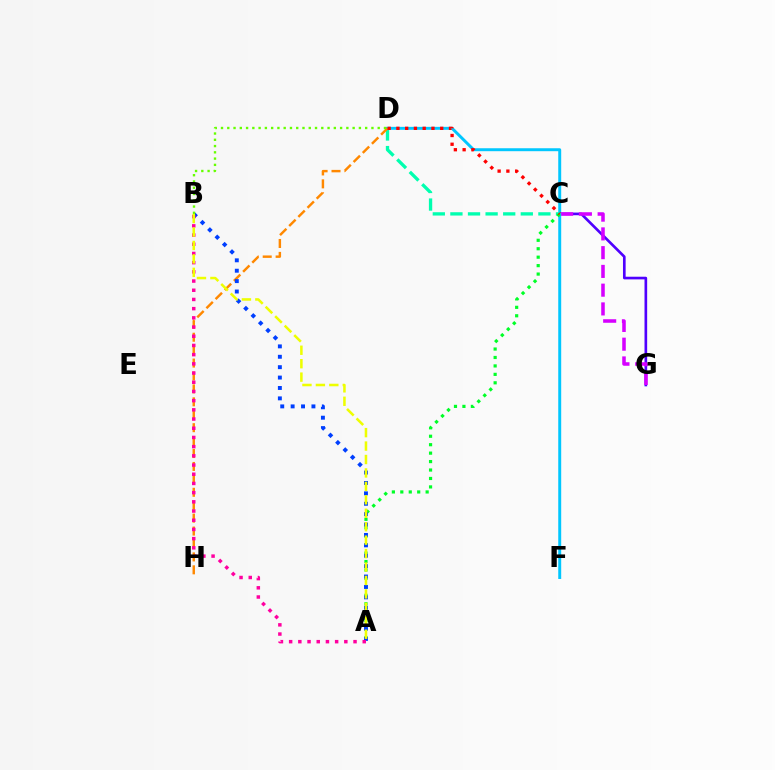{('C', 'G'): [{'color': '#4f00ff', 'line_style': 'solid', 'thickness': 1.91}, {'color': '#d600ff', 'line_style': 'dashed', 'thickness': 2.55}], ('D', 'F'): [{'color': '#00c7ff', 'line_style': 'solid', 'thickness': 2.12}], ('C', 'D'): [{'color': '#00ffaf', 'line_style': 'dashed', 'thickness': 2.39}, {'color': '#ff0000', 'line_style': 'dotted', 'thickness': 2.38}], ('A', 'C'): [{'color': '#00ff27', 'line_style': 'dotted', 'thickness': 2.29}], ('D', 'H'): [{'color': '#ff8800', 'line_style': 'dashed', 'thickness': 1.76}], ('A', 'B'): [{'color': '#003fff', 'line_style': 'dotted', 'thickness': 2.82}, {'color': '#ff00a0', 'line_style': 'dotted', 'thickness': 2.5}, {'color': '#eeff00', 'line_style': 'dashed', 'thickness': 1.83}], ('B', 'D'): [{'color': '#66ff00', 'line_style': 'dotted', 'thickness': 1.7}]}